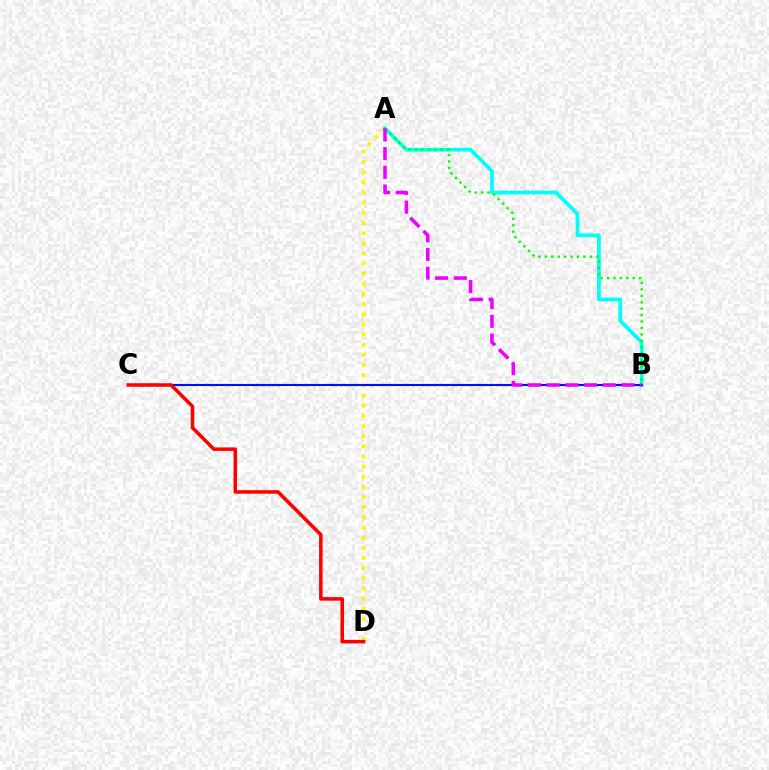{('A', 'D'): [{'color': '#fcf500', 'line_style': 'dotted', 'thickness': 2.76}], ('A', 'B'): [{'color': '#00fff6', 'line_style': 'solid', 'thickness': 2.68}, {'color': '#08ff00', 'line_style': 'dotted', 'thickness': 1.75}, {'color': '#ee00ff', 'line_style': 'dashed', 'thickness': 2.54}], ('B', 'C'): [{'color': '#0010ff', 'line_style': 'solid', 'thickness': 1.51}], ('C', 'D'): [{'color': '#ff0000', 'line_style': 'solid', 'thickness': 2.54}]}